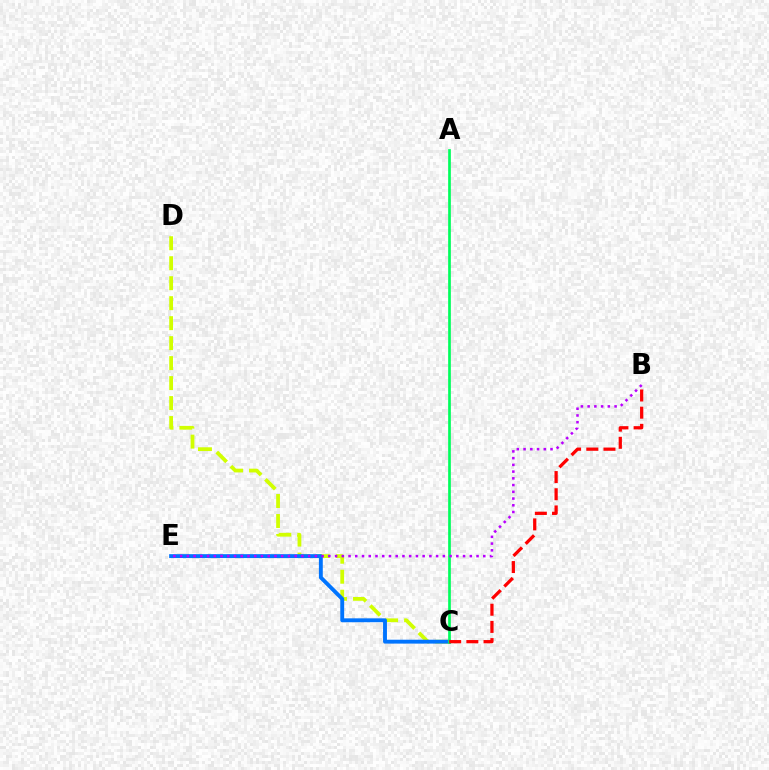{('C', 'D'): [{'color': '#d1ff00', 'line_style': 'dashed', 'thickness': 2.71}], ('C', 'E'): [{'color': '#0074ff', 'line_style': 'solid', 'thickness': 2.8}], ('A', 'C'): [{'color': '#00ff5c', 'line_style': 'solid', 'thickness': 1.94}], ('B', 'C'): [{'color': '#ff0000', 'line_style': 'dashed', 'thickness': 2.33}], ('B', 'E'): [{'color': '#b900ff', 'line_style': 'dotted', 'thickness': 1.83}]}